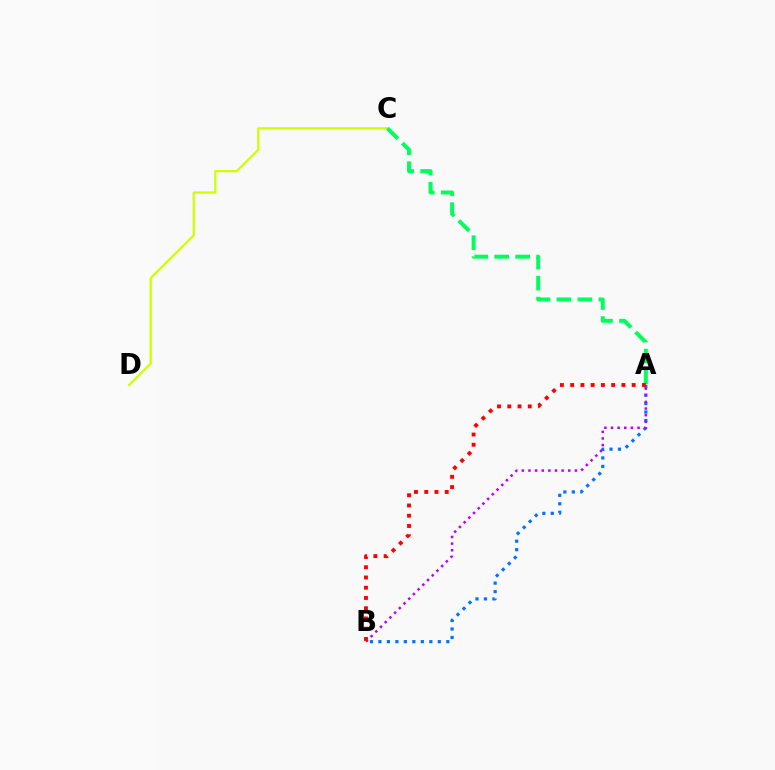{('A', 'B'): [{'color': '#0074ff', 'line_style': 'dotted', 'thickness': 2.31}, {'color': '#b900ff', 'line_style': 'dotted', 'thickness': 1.8}, {'color': '#ff0000', 'line_style': 'dotted', 'thickness': 2.78}], ('C', 'D'): [{'color': '#d1ff00', 'line_style': 'solid', 'thickness': 1.65}], ('A', 'C'): [{'color': '#00ff5c', 'line_style': 'dashed', 'thickness': 2.85}]}